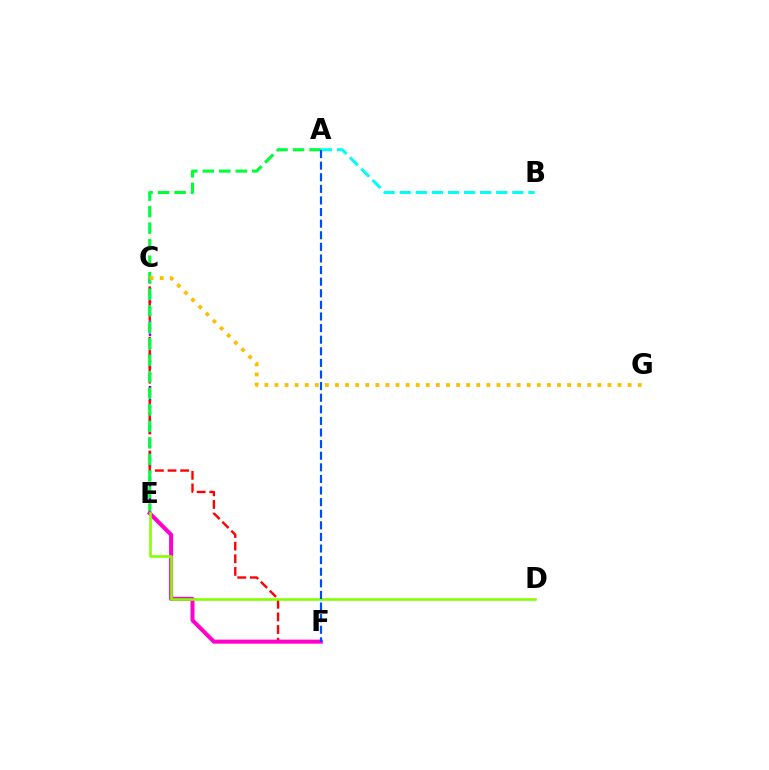{('A', 'B'): [{'color': '#00fff6', 'line_style': 'dashed', 'thickness': 2.19}], ('C', 'E'): [{'color': '#7200ff', 'line_style': 'dotted', 'thickness': 1.78}], ('C', 'F'): [{'color': '#ff0000', 'line_style': 'dashed', 'thickness': 1.72}], ('A', 'E'): [{'color': '#00ff39', 'line_style': 'dashed', 'thickness': 2.24}], ('C', 'G'): [{'color': '#ffbd00', 'line_style': 'dotted', 'thickness': 2.74}], ('E', 'F'): [{'color': '#ff00cf', 'line_style': 'solid', 'thickness': 2.9}], ('D', 'E'): [{'color': '#84ff00', 'line_style': 'solid', 'thickness': 1.87}], ('A', 'F'): [{'color': '#004bff', 'line_style': 'dashed', 'thickness': 1.58}]}